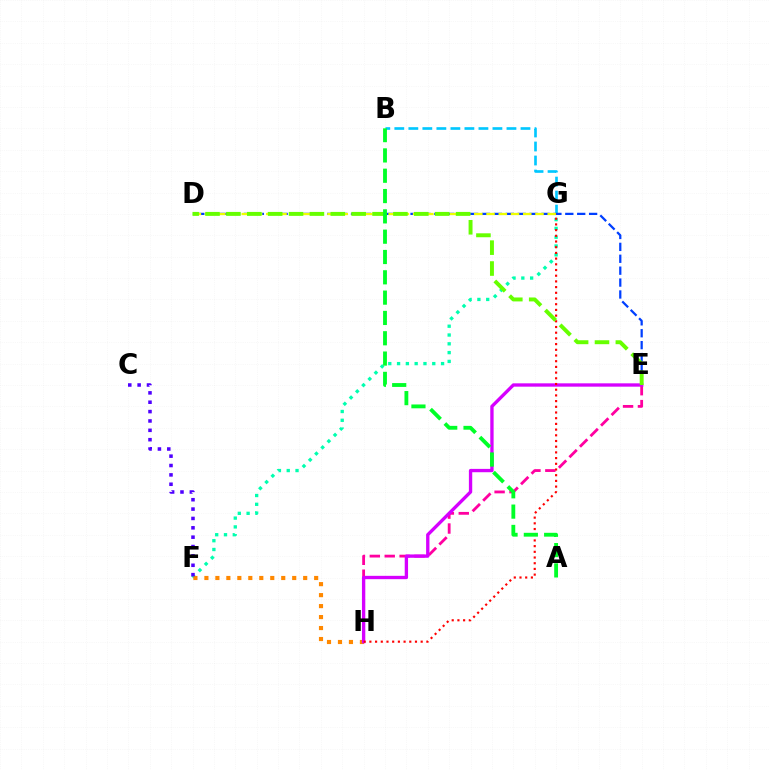{('B', 'G'): [{'color': '#00c7ff', 'line_style': 'dashed', 'thickness': 1.9}], ('F', 'G'): [{'color': '#00ffaf', 'line_style': 'dotted', 'thickness': 2.39}], ('F', 'H'): [{'color': '#ff8800', 'line_style': 'dotted', 'thickness': 2.98}], ('E', 'H'): [{'color': '#ff00a0', 'line_style': 'dashed', 'thickness': 2.02}, {'color': '#d600ff', 'line_style': 'solid', 'thickness': 2.4}], ('C', 'F'): [{'color': '#4f00ff', 'line_style': 'dotted', 'thickness': 2.54}], ('D', 'E'): [{'color': '#003fff', 'line_style': 'dashed', 'thickness': 1.62}, {'color': '#66ff00', 'line_style': 'dashed', 'thickness': 2.84}], ('D', 'G'): [{'color': '#eeff00', 'line_style': 'dashed', 'thickness': 1.66}], ('G', 'H'): [{'color': '#ff0000', 'line_style': 'dotted', 'thickness': 1.55}], ('A', 'B'): [{'color': '#00ff27', 'line_style': 'dashed', 'thickness': 2.76}]}